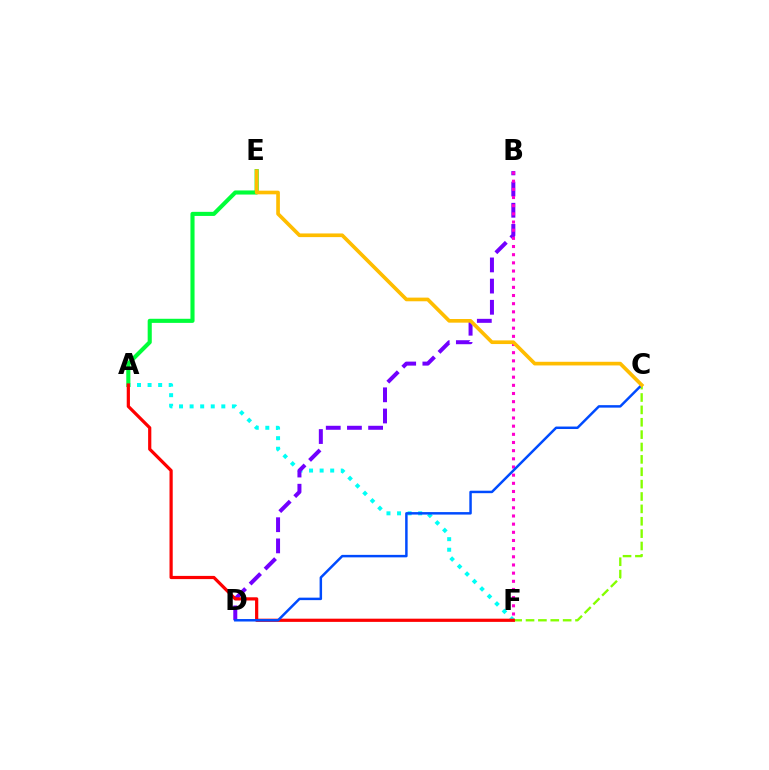{('C', 'F'): [{'color': '#84ff00', 'line_style': 'dashed', 'thickness': 1.68}], ('A', 'F'): [{'color': '#00fff6', 'line_style': 'dotted', 'thickness': 2.87}, {'color': '#ff0000', 'line_style': 'solid', 'thickness': 2.31}], ('B', 'D'): [{'color': '#7200ff', 'line_style': 'dashed', 'thickness': 2.88}], ('A', 'E'): [{'color': '#00ff39', 'line_style': 'solid', 'thickness': 2.95}], ('B', 'F'): [{'color': '#ff00cf', 'line_style': 'dotted', 'thickness': 2.22}], ('C', 'D'): [{'color': '#004bff', 'line_style': 'solid', 'thickness': 1.78}], ('C', 'E'): [{'color': '#ffbd00', 'line_style': 'solid', 'thickness': 2.64}]}